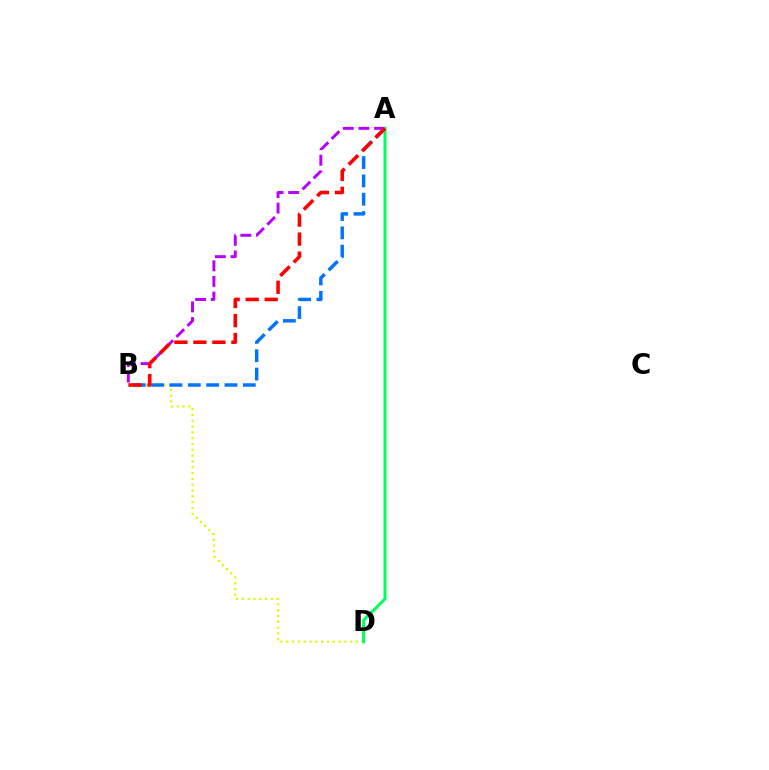{('A', 'B'): [{'color': '#b900ff', 'line_style': 'dashed', 'thickness': 2.12}, {'color': '#0074ff', 'line_style': 'dashed', 'thickness': 2.49}, {'color': '#ff0000', 'line_style': 'dashed', 'thickness': 2.58}], ('B', 'D'): [{'color': '#d1ff00', 'line_style': 'dotted', 'thickness': 1.58}], ('A', 'D'): [{'color': '#00ff5c', 'line_style': 'solid', 'thickness': 2.15}]}